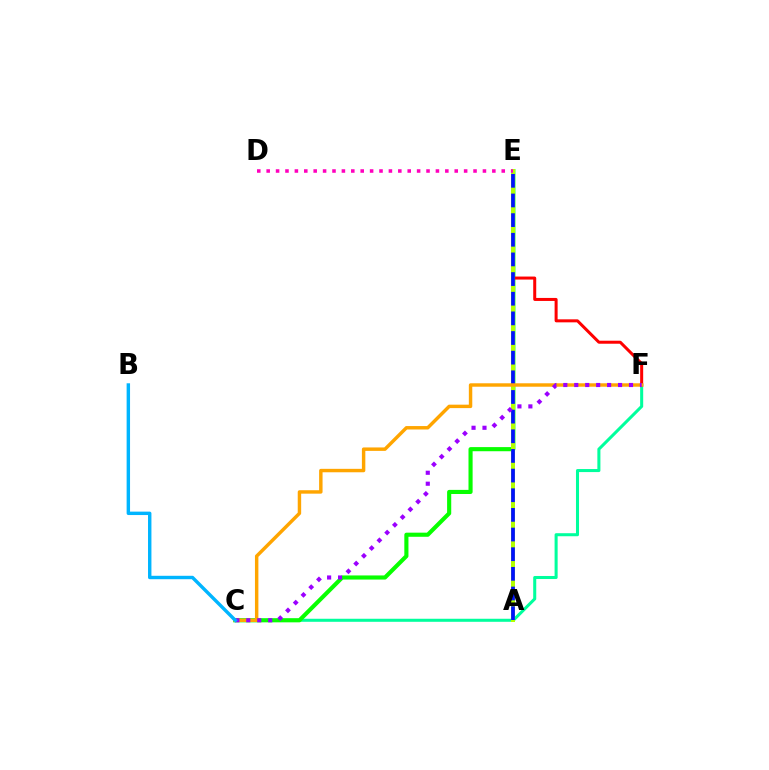{('C', 'F'): [{'color': '#00ff9d', 'line_style': 'solid', 'thickness': 2.19}, {'color': '#ffa500', 'line_style': 'solid', 'thickness': 2.48}, {'color': '#9b00ff', 'line_style': 'dotted', 'thickness': 2.97}], ('C', 'E'): [{'color': '#08ff00', 'line_style': 'solid', 'thickness': 2.97}], ('E', 'F'): [{'color': '#ff0000', 'line_style': 'solid', 'thickness': 2.17}], ('A', 'E'): [{'color': '#b3ff00', 'line_style': 'solid', 'thickness': 2.87}, {'color': '#0010ff', 'line_style': 'dashed', 'thickness': 2.67}], ('D', 'E'): [{'color': '#ff00bd', 'line_style': 'dotted', 'thickness': 2.55}], ('B', 'C'): [{'color': '#00b5ff', 'line_style': 'solid', 'thickness': 2.46}]}